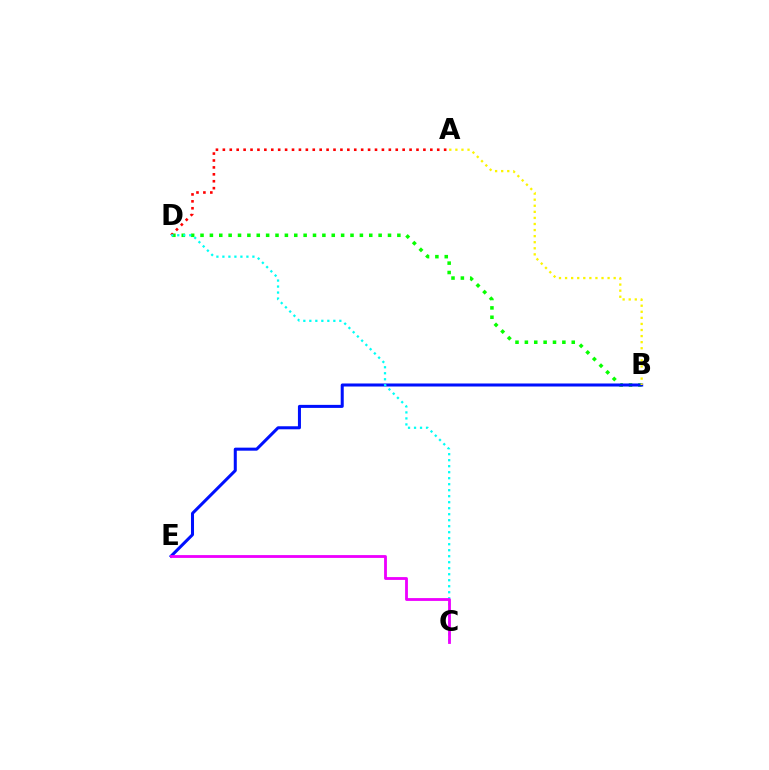{('B', 'D'): [{'color': '#08ff00', 'line_style': 'dotted', 'thickness': 2.55}], ('B', 'E'): [{'color': '#0010ff', 'line_style': 'solid', 'thickness': 2.18}], ('A', 'D'): [{'color': '#ff0000', 'line_style': 'dotted', 'thickness': 1.88}], ('C', 'D'): [{'color': '#00fff6', 'line_style': 'dotted', 'thickness': 1.63}], ('C', 'E'): [{'color': '#ee00ff', 'line_style': 'solid', 'thickness': 2.03}], ('A', 'B'): [{'color': '#fcf500', 'line_style': 'dotted', 'thickness': 1.65}]}